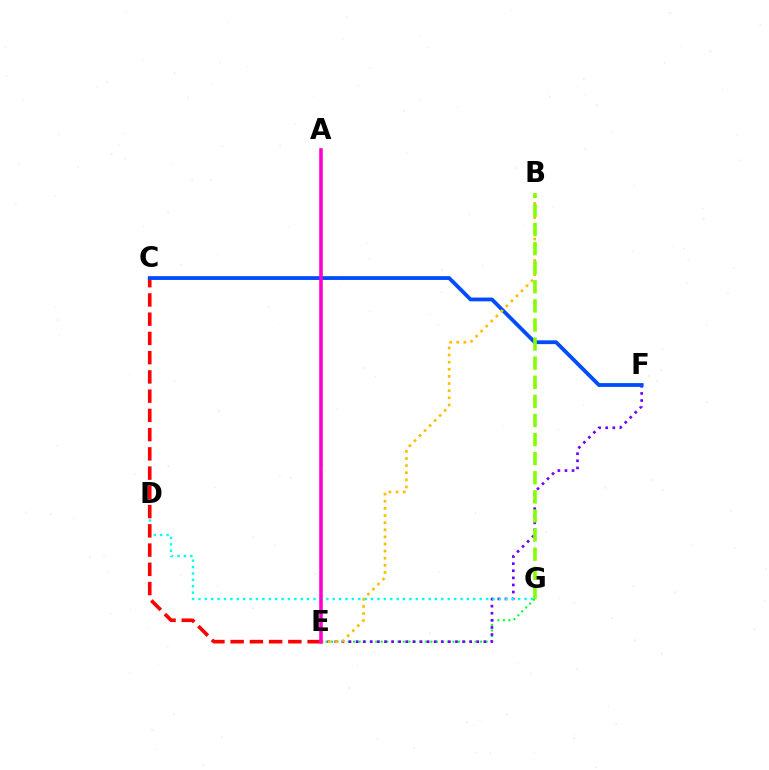{('E', 'G'): [{'color': '#00ff39', 'line_style': 'dotted', 'thickness': 1.5}], ('E', 'F'): [{'color': '#7200ff', 'line_style': 'dotted', 'thickness': 1.93}], ('D', 'G'): [{'color': '#00fff6', 'line_style': 'dotted', 'thickness': 1.74}], ('C', 'E'): [{'color': '#ff0000', 'line_style': 'dashed', 'thickness': 2.61}], ('C', 'F'): [{'color': '#004bff', 'line_style': 'solid', 'thickness': 2.73}], ('B', 'E'): [{'color': '#ffbd00', 'line_style': 'dotted', 'thickness': 1.94}], ('B', 'G'): [{'color': '#84ff00', 'line_style': 'dashed', 'thickness': 2.59}], ('A', 'E'): [{'color': '#ff00cf', 'line_style': 'solid', 'thickness': 2.57}]}